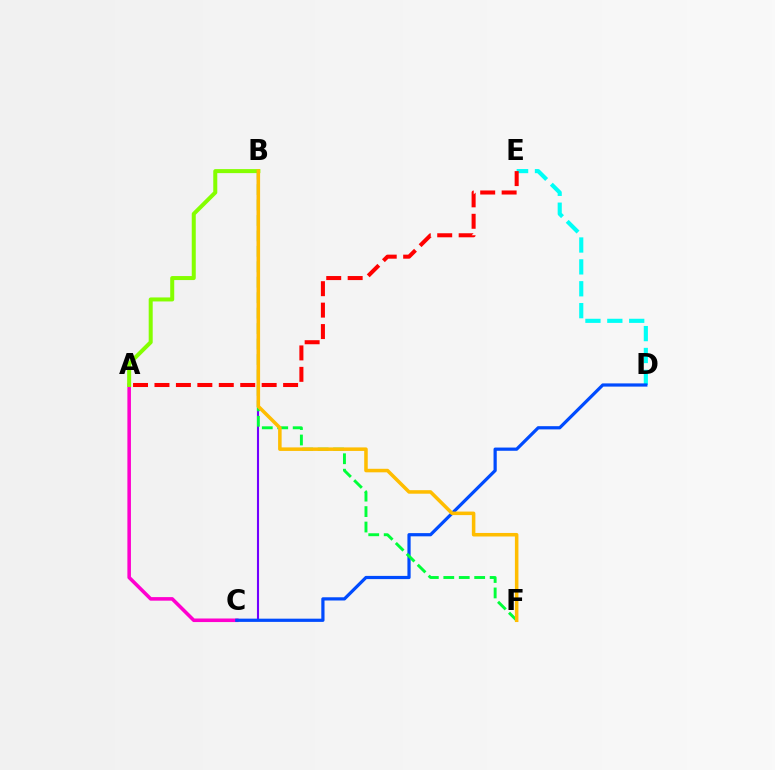{('D', 'E'): [{'color': '#00fff6', 'line_style': 'dashed', 'thickness': 2.97}], ('A', 'C'): [{'color': '#ff00cf', 'line_style': 'solid', 'thickness': 2.56}], ('B', 'C'): [{'color': '#7200ff', 'line_style': 'solid', 'thickness': 1.51}], ('A', 'B'): [{'color': '#84ff00', 'line_style': 'solid', 'thickness': 2.89}], ('C', 'D'): [{'color': '#004bff', 'line_style': 'solid', 'thickness': 2.31}], ('B', 'F'): [{'color': '#00ff39', 'line_style': 'dashed', 'thickness': 2.1}, {'color': '#ffbd00', 'line_style': 'solid', 'thickness': 2.54}], ('A', 'E'): [{'color': '#ff0000', 'line_style': 'dashed', 'thickness': 2.91}]}